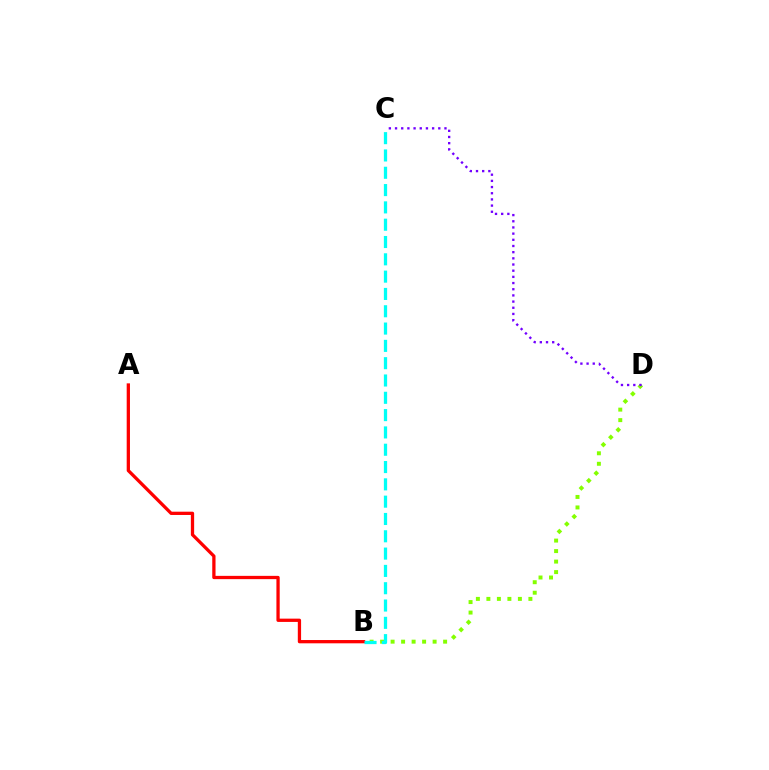{('A', 'B'): [{'color': '#ff0000', 'line_style': 'solid', 'thickness': 2.36}], ('B', 'D'): [{'color': '#84ff00', 'line_style': 'dotted', 'thickness': 2.85}], ('B', 'C'): [{'color': '#00fff6', 'line_style': 'dashed', 'thickness': 2.35}], ('C', 'D'): [{'color': '#7200ff', 'line_style': 'dotted', 'thickness': 1.68}]}